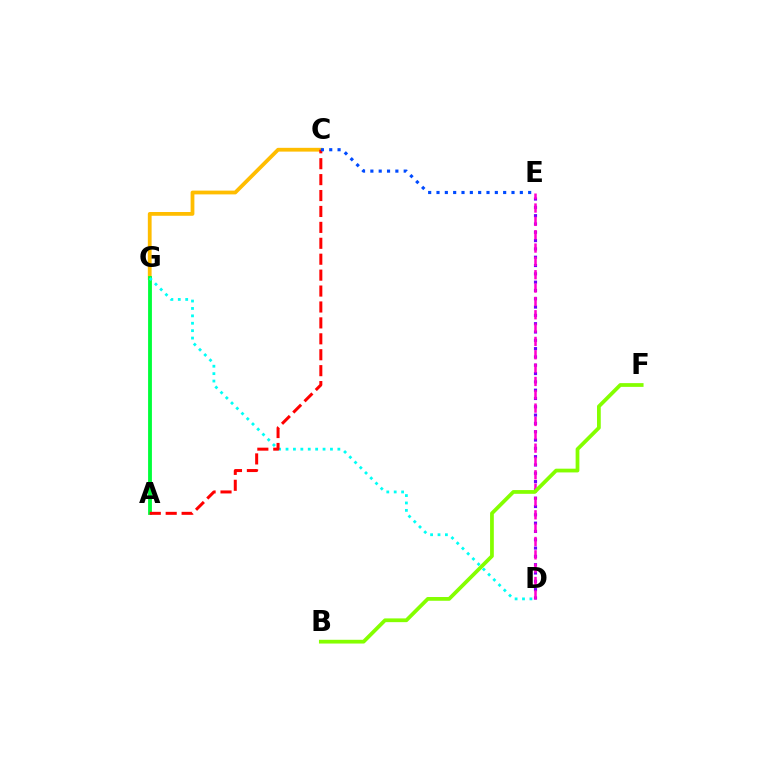{('C', 'G'): [{'color': '#ffbd00', 'line_style': 'solid', 'thickness': 2.72}], ('A', 'G'): [{'color': '#00ff39', 'line_style': 'solid', 'thickness': 2.75}], ('D', 'E'): [{'color': '#7200ff', 'line_style': 'dotted', 'thickness': 2.26}, {'color': '#ff00cf', 'line_style': 'dashed', 'thickness': 1.81}], ('D', 'G'): [{'color': '#00fff6', 'line_style': 'dotted', 'thickness': 2.01}], ('A', 'C'): [{'color': '#ff0000', 'line_style': 'dashed', 'thickness': 2.16}], ('B', 'F'): [{'color': '#84ff00', 'line_style': 'solid', 'thickness': 2.7}], ('C', 'E'): [{'color': '#004bff', 'line_style': 'dotted', 'thickness': 2.26}]}